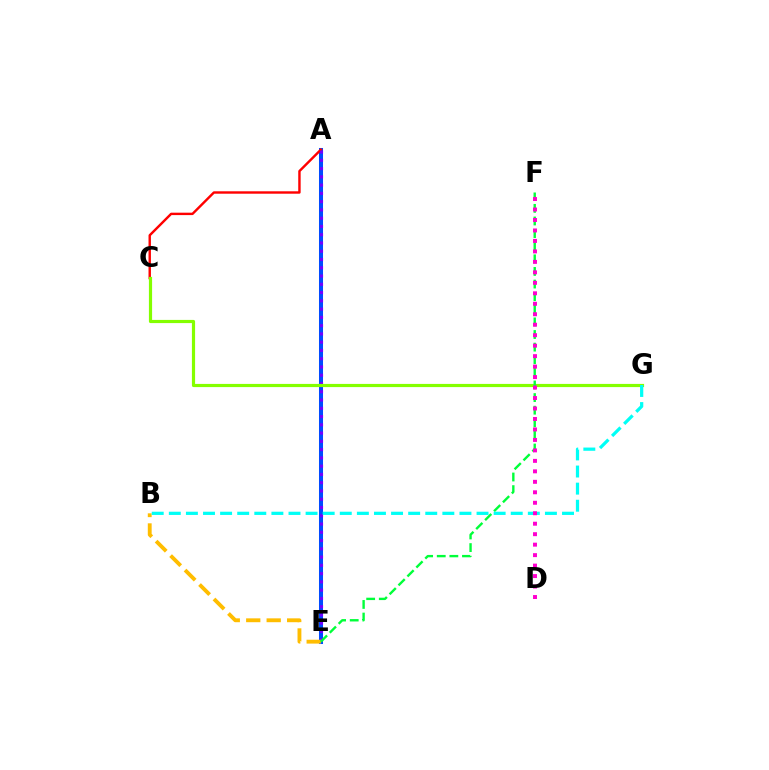{('A', 'E'): [{'color': '#004bff', 'line_style': 'solid', 'thickness': 2.9}, {'color': '#7200ff', 'line_style': 'dotted', 'thickness': 2.25}], ('A', 'C'): [{'color': '#ff0000', 'line_style': 'solid', 'thickness': 1.74}], ('B', 'E'): [{'color': '#ffbd00', 'line_style': 'dashed', 'thickness': 2.78}], ('C', 'G'): [{'color': '#84ff00', 'line_style': 'solid', 'thickness': 2.29}], ('E', 'F'): [{'color': '#00ff39', 'line_style': 'dashed', 'thickness': 1.71}], ('B', 'G'): [{'color': '#00fff6', 'line_style': 'dashed', 'thickness': 2.32}], ('D', 'F'): [{'color': '#ff00cf', 'line_style': 'dotted', 'thickness': 2.85}]}